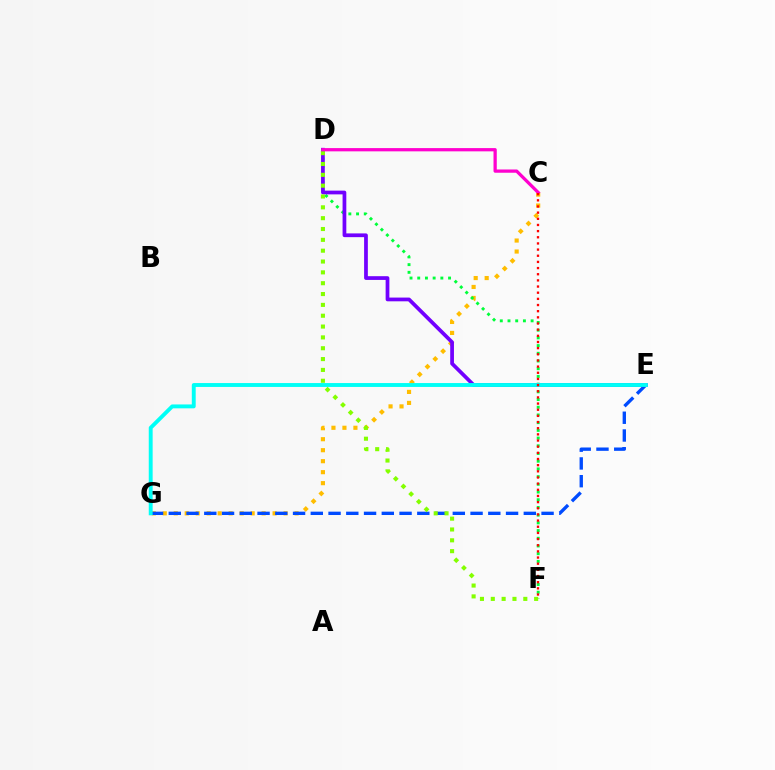{('C', 'G'): [{'color': '#ffbd00', 'line_style': 'dotted', 'thickness': 2.98}], ('E', 'G'): [{'color': '#004bff', 'line_style': 'dashed', 'thickness': 2.41}, {'color': '#00fff6', 'line_style': 'solid', 'thickness': 2.8}], ('D', 'F'): [{'color': '#00ff39', 'line_style': 'dotted', 'thickness': 2.09}, {'color': '#84ff00', 'line_style': 'dotted', 'thickness': 2.94}], ('D', 'E'): [{'color': '#7200ff', 'line_style': 'solid', 'thickness': 2.69}], ('C', 'D'): [{'color': '#ff00cf', 'line_style': 'solid', 'thickness': 2.34}], ('C', 'F'): [{'color': '#ff0000', 'line_style': 'dotted', 'thickness': 1.67}]}